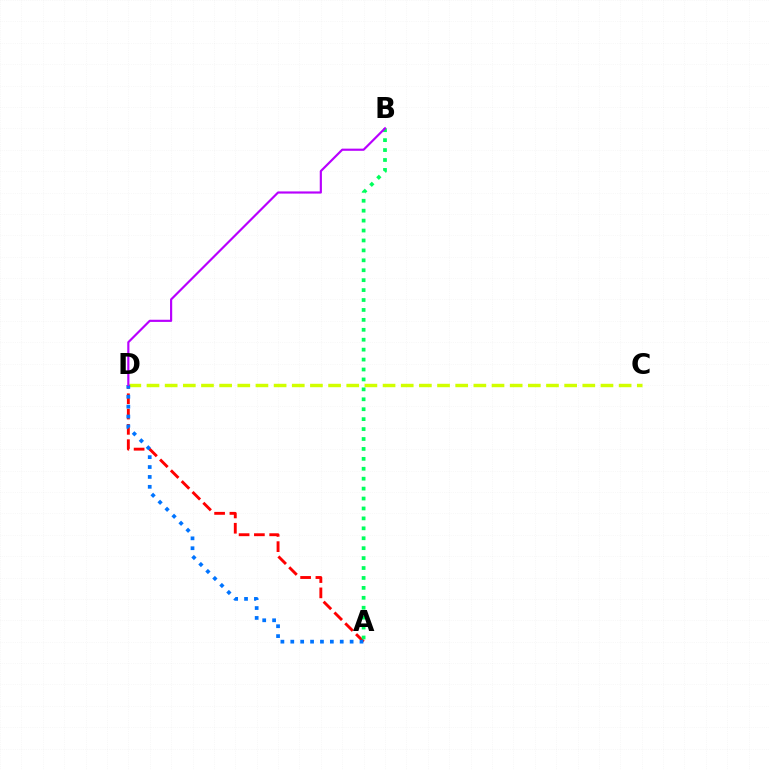{('C', 'D'): [{'color': '#d1ff00', 'line_style': 'dashed', 'thickness': 2.47}], ('A', 'D'): [{'color': '#ff0000', 'line_style': 'dashed', 'thickness': 2.08}, {'color': '#0074ff', 'line_style': 'dotted', 'thickness': 2.69}], ('A', 'B'): [{'color': '#00ff5c', 'line_style': 'dotted', 'thickness': 2.7}], ('B', 'D'): [{'color': '#b900ff', 'line_style': 'solid', 'thickness': 1.56}]}